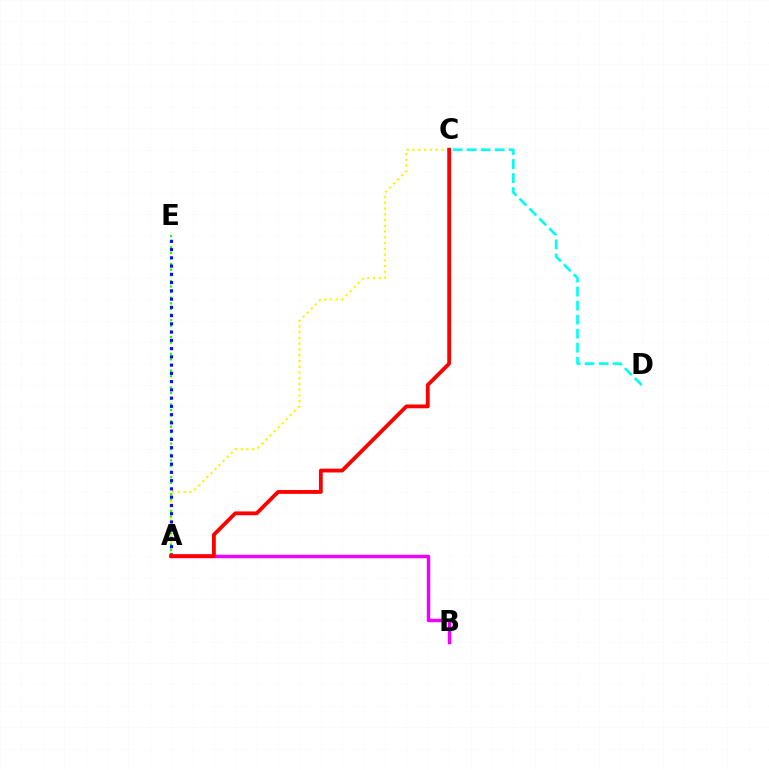{('A', 'E'): [{'color': '#08ff00', 'line_style': 'dotted', 'thickness': 1.52}, {'color': '#0010ff', 'line_style': 'dotted', 'thickness': 2.24}], ('A', 'C'): [{'color': '#fcf500', 'line_style': 'dotted', 'thickness': 1.56}, {'color': '#ff0000', 'line_style': 'solid', 'thickness': 2.76}], ('C', 'D'): [{'color': '#00fff6', 'line_style': 'dashed', 'thickness': 1.9}], ('A', 'B'): [{'color': '#ee00ff', 'line_style': 'solid', 'thickness': 2.48}]}